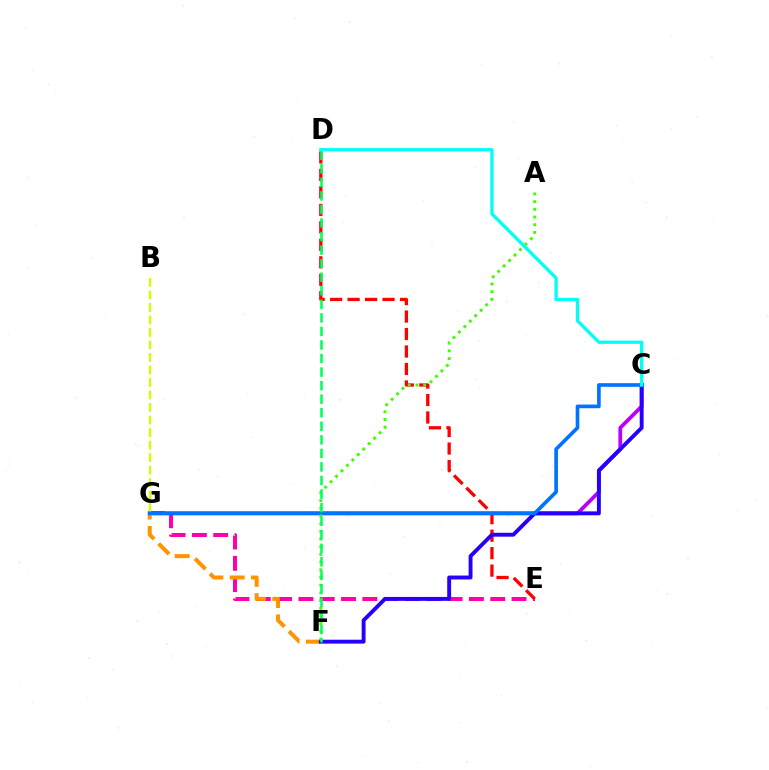{('E', 'G'): [{'color': '#ff00ac', 'line_style': 'dashed', 'thickness': 2.9}], ('D', 'E'): [{'color': '#ff0000', 'line_style': 'dashed', 'thickness': 2.37}], ('C', 'G'): [{'color': '#b900ff', 'line_style': 'solid', 'thickness': 2.71}, {'color': '#0074ff', 'line_style': 'solid', 'thickness': 2.63}], ('F', 'G'): [{'color': '#ff9400', 'line_style': 'dashed', 'thickness': 2.89}], ('B', 'G'): [{'color': '#d1ff00', 'line_style': 'dashed', 'thickness': 1.7}], ('C', 'F'): [{'color': '#2500ff', 'line_style': 'solid', 'thickness': 2.8}], ('A', 'F'): [{'color': '#3dff00', 'line_style': 'dotted', 'thickness': 2.09}], ('D', 'F'): [{'color': '#00ff5c', 'line_style': 'dashed', 'thickness': 1.84}], ('C', 'D'): [{'color': '#00fff6', 'line_style': 'solid', 'thickness': 2.36}]}